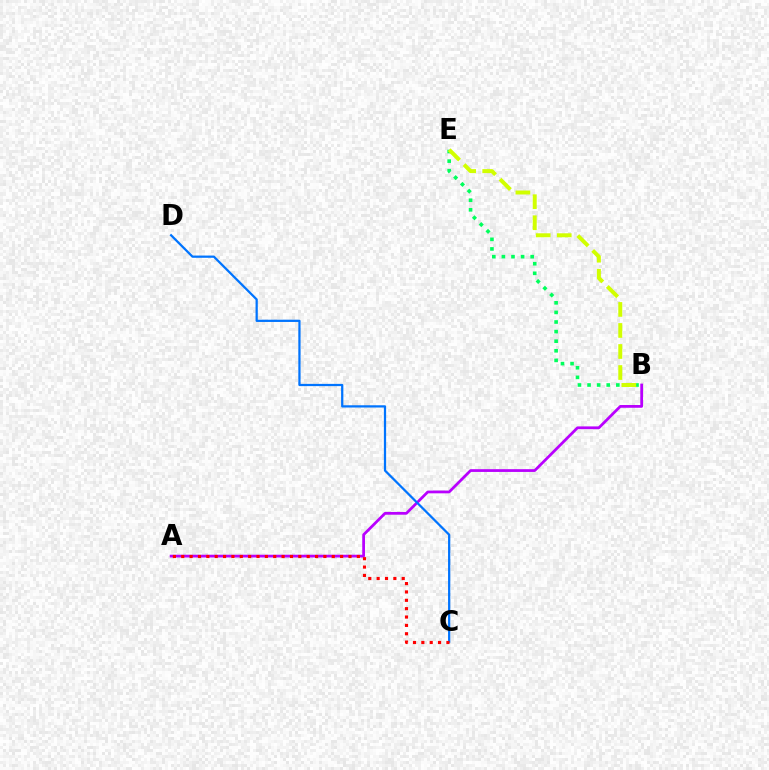{('A', 'B'): [{'color': '#b900ff', 'line_style': 'solid', 'thickness': 1.98}], ('C', 'D'): [{'color': '#0074ff', 'line_style': 'solid', 'thickness': 1.61}], ('B', 'E'): [{'color': '#00ff5c', 'line_style': 'dotted', 'thickness': 2.61}, {'color': '#d1ff00', 'line_style': 'dashed', 'thickness': 2.86}], ('A', 'C'): [{'color': '#ff0000', 'line_style': 'dotted', 'thickness': 2.27}]}